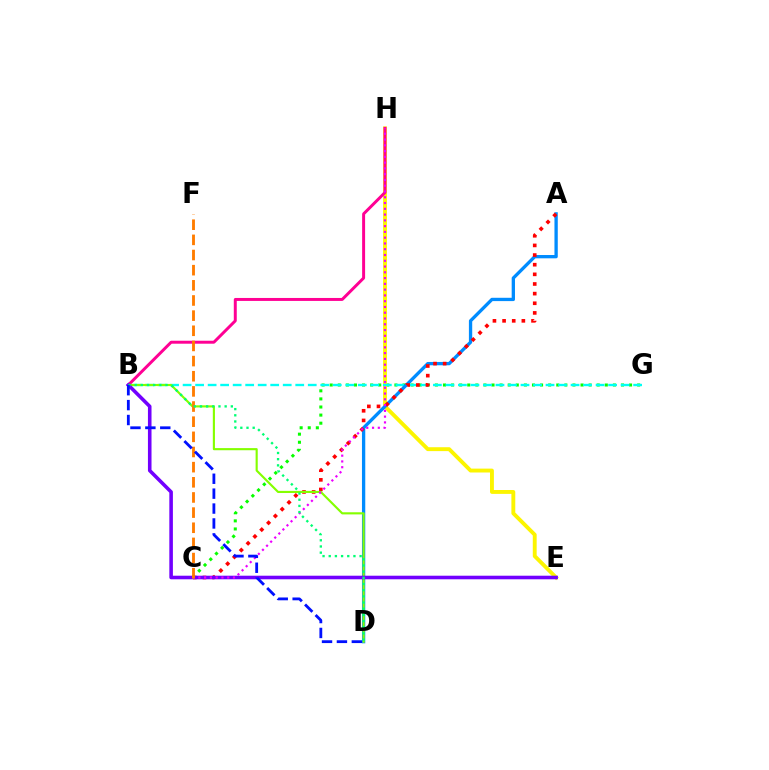{('C', 'G'): [{'color': '#08ff00', 'line_style': 'dotted', 'thickness': 2.2}], ('E', 'H'): [{'color': '#fcf500', 'line_style': 'solid', 'thickness': 2.8}], ('B', 'H'): [{'color': '#ff0094', 'line_style': 'solid', 'thickness': 2.14}], ('B', 'G'): [{'color': '#00fff6', 'line_style': 'dashed', 'thickness': 1.7}], ('A', 'D'): [{'color': '#008cff', 'line_style': 'solid', 'thickness': 2.38}], ('A', 'C'): [{'color': '#ff0000', 'line_style': 'dotted', 'thickness': 2.62}], ('B', 'D'): [{'color': '#84ff00', 'line_style': 'solid', 'thickness': 1.54}, {'color': '#00ff74', 'line_style': 'dotted', 'thickness': 1.68}, {'color': '#0010ff', 'line_style': 'dashed', 'thickness': 2.02}], ('B', 'E'): [{'color': '#7200ff', 'line_style': 'solid', 'thickness': 2.57}], ('C', 'H'): [{'color': '#ee00ff', 'line_style': 'dotted', 'thickness': 1.57}], ('C', 'F'): [{'color': '#ff7c00', 'line_style': 'dashed', 'thickness': 2.06}]}